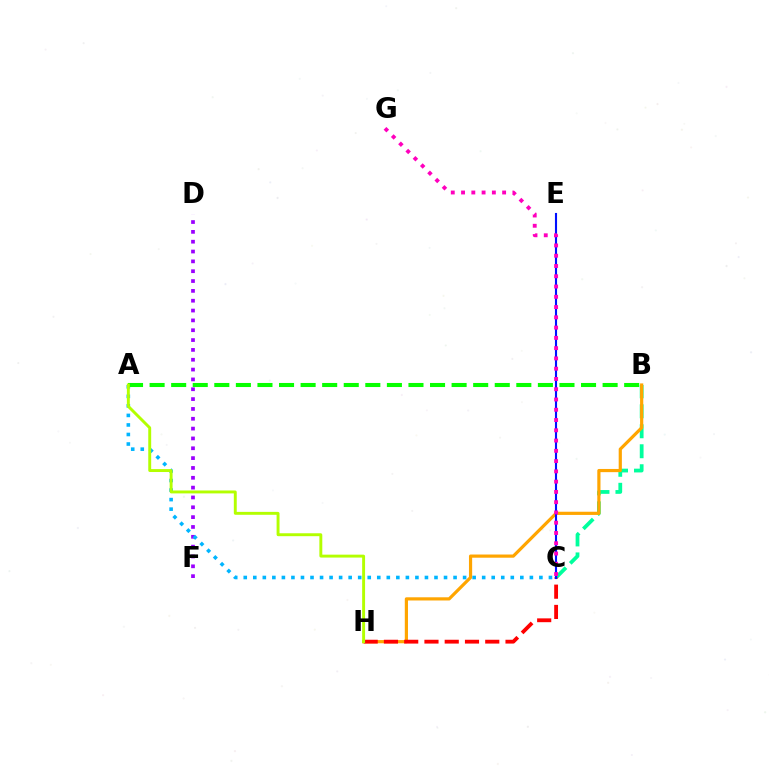{('B', 'C'): [{'color': '#00ff9d', 'line_style': 'dashed', 'thickness': 2.71}], ('D', 'F'): [{'color': '#9b00ff', 'line_style': 'dotted', 'thickness': 2.67}], ('B', 'H'): [{'color': '#ffa500', 'line_style': 'solid', 'thickness': 2.3}], ('C', 'H'): [{'color': '#ff0000', 'line_style': 'dashed', 'thickness': 2.75}], ('C', 'E'): [{'color': '#0010ff', 'line_style': 'solid', 'thickness': 1.52}], ('A', 'C'): [{'color': '#00b5ff', 'line_style': 'dotted', 'thickness': 2.59}], ('C', 'G'): [{'color': '#ff00bd', 'line_style': 'dotted', 'thickness': 2.79}], ('A', 'B'): [{'color': '#08ff00', 'line_style': 'dashed', 'thickness': 2.93}], ('A', 'H'): [{'color': '#b3ff00', 'line_style': 'solid', 'thickness': 2.1}]}